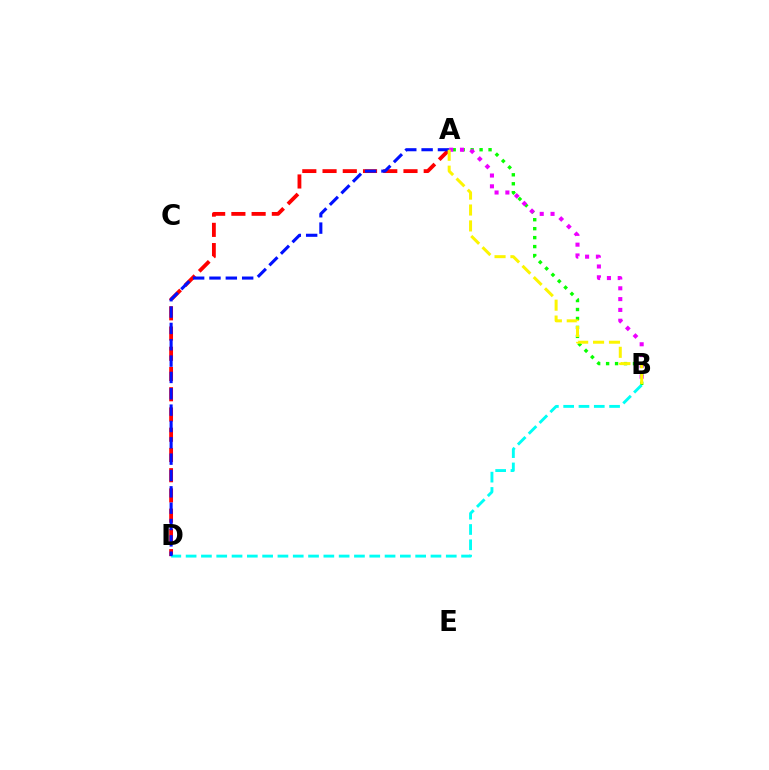{('A', 'D'): [{'color': '#ff0000', 'line_style': 'dashed', 'thickness': 2.75}, {'color': '#0010ff', 'line_style': 'dashed', 'thickness': 2.22}], ('A', 'B'): [{'color': '#08ff00', 'line_style': 'dotted', 'thickness': 2.43}, {'color': '#ee00ff', 'line_style': 'dotted', 'thickness': 2.94}, {'color': '#fcf500', 'line_style': 'dashed', 'thickness': 2.16}], ('B', 'D'): [{'color': '#00fff6', 'line_style': 'dashed', 'thickness': 2.08}]}